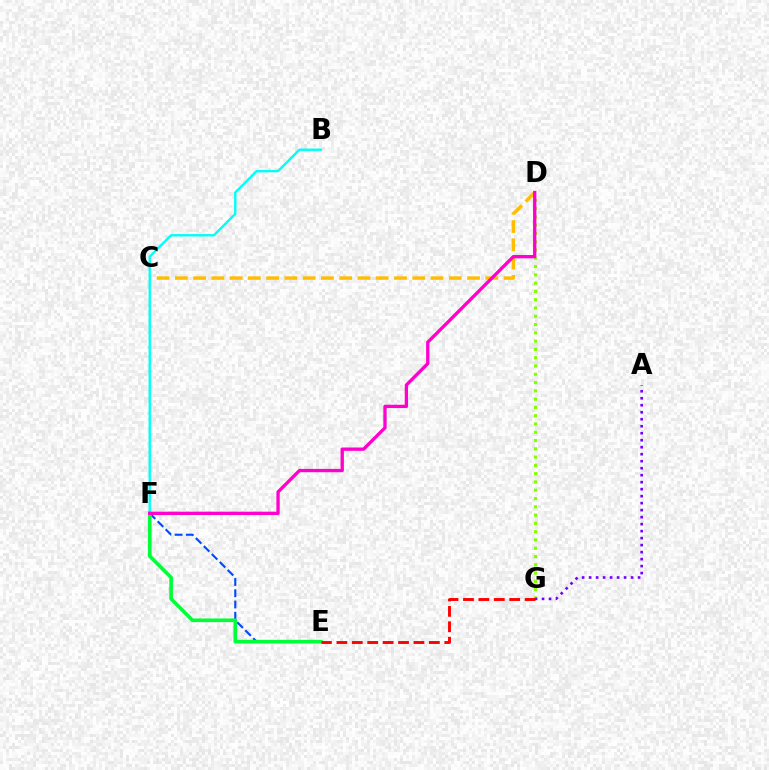{('E', 'F'): [{'color': '#004bff', 'line_style': 'dashed', 'thickness': 1.53}, {'color': '#00ff39', 'line_style': 'solid', 'thickness': 2.62}], ('D', 'G'): [{'color': '#84ff00', 'line_style': 'dotted', 'thickness': 2.25}], ('C', 'D'): [{'color': '#ffbd00', 'line_style': 'dashed', 'thickness': 2.48}], ('B', 'F'): [{'color': '#00fff6', 'line_style': 'solid', 'thickness': 1.72}], ('A', 'G'): [{'color': '#7200ff', 'line_style': 'dotted', 'thickness': 1.9}], ('E', 'G'): [{'color': '#ff0000', 'line_style': 'dashed', 'thickness': 2.09}], ('D', 'F'): [{'color': '#ff00cf', 'line_style': 'solid', 'thickness': 2.39}]}